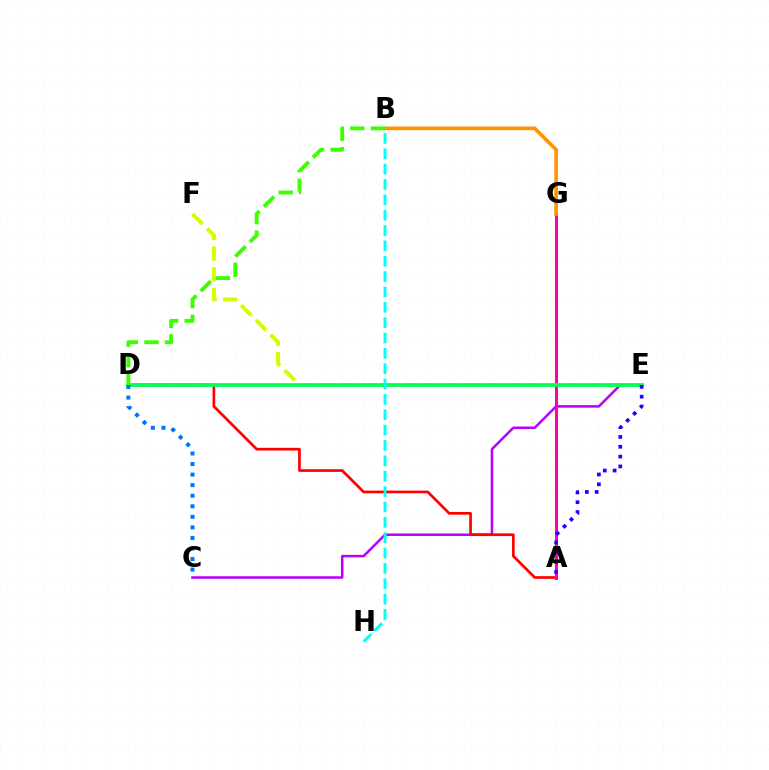{('C', 'E'): [{'color': '#b900ff', 'line_style': 'solid', 'thickness': 1.82}], ('E', 'F'): [{'color': '#d1ff00', 'line_style': 'dashed', 'thickness': 2.81}], ('A', 'D'): [{'color': '#ff0000', 'line_style': 'solid', 'thickness': 1.94}], ('A', 'G'): [{'color': '#ff00ac', 'line_style': 'solid', 'thickness': 2.19}], ('D', 'E'): [{'color': '#00ff5c', 'line_style': 'solid', 'thickness': 2.67}], ('B', 'G'): [{'color': '#ff9400', 'line_style': 'solid', 'thickness': 2.63}], ('A', 'E'): [{'color': '#2500ff', 'line_style': 'dotted', 'thickness': 2.67}], ('C', 'D'): [{'color': '#0074ff', 'line_style': 'dotted', 'thickness': 2.87}], ('B', 'H'): [{'color': '#00fff6', 'line_style': 'dashed', 'thickness': 2.09}], ('B', 'D'): [{'color': '#3dff00', 'line_style': 'dashed', 'thickness': 2.79}]}